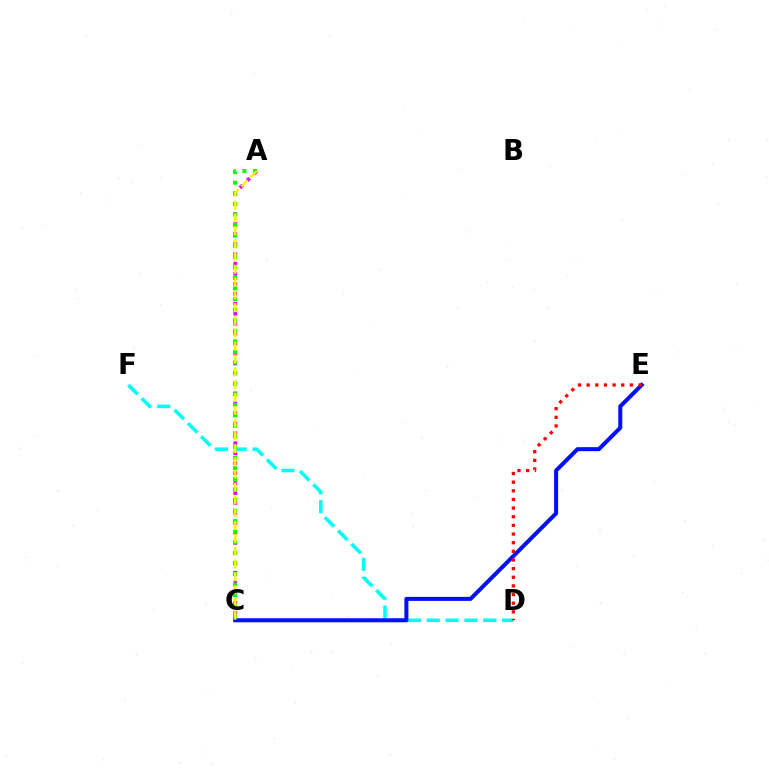{('D', 'F'): [{'color': '#00fff6', 'line_style': 'dashed', 'thickness': 2.56}], ('A', 'C'): [{'color': '#ee00ff', 'line_style': 'dotted', 'thickness': 2.71}, {'color': '#08ff00', 'line_style': 'dotted', 'thickness': 2.87}, {'color': '#fcf500', 'line_style': 'dashed', 'thickness': 1.74}], ('C', 'E'): [{'color': '#0010ff', 'line_style': 'solid', 'thickness': 2.89}], ('D', 'E'): [{'color': '#ff0000', 'line_style': 'dotted', 'thickness': 2.35}]}